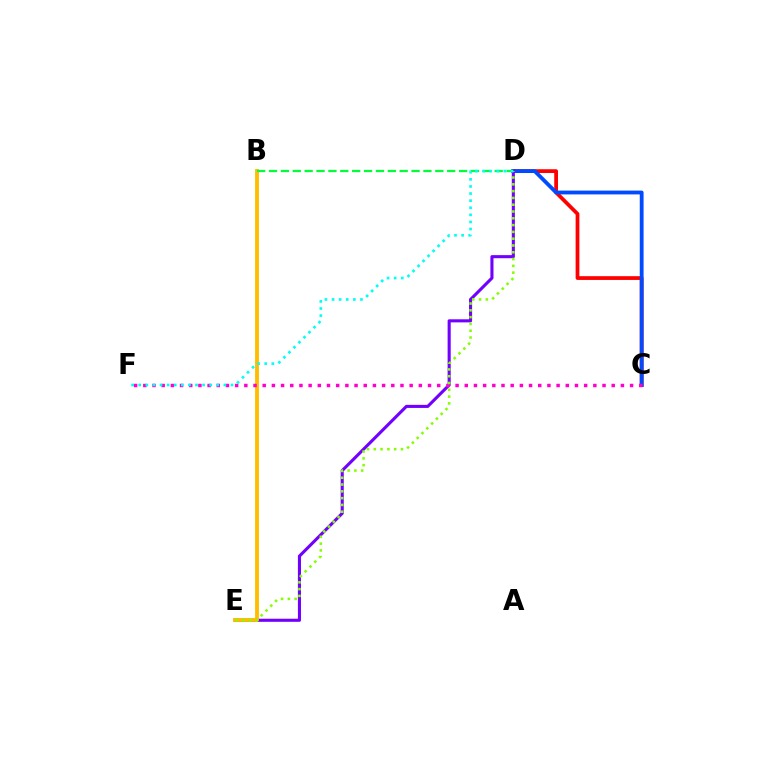{('C', 'D'): [{'color': '#ff0000', 'line_style': 'solid', 'thickness': 2.71}, {'color': '#004bff', 'line_style': 'solid', 'thickness': 2.75}], ('D', 'E'): [{'color': '#7200ff', 'line_style': 'solid', 'thickness': 2.23}, {'color': '#84ff00', 'line_style': 'dotted', 'thickness': 1.85}], ('B', 'E'): [{'color': '#ffbd00', 'line_style': 'solid', 'thickness': 2.77}], ('B', 'D'): [{'color': '#00ff39', 'line_style': 'dashed', 'thickness': 1.61}], ('C', 'F'): [{'color': '#ff00cf', 'line_style': 'dotted', 'thickness': 2.5}], ('D', 'F'): [{'color': '#00fff6', 'line_style': 'dotted', 'thickness': 1.93}]}